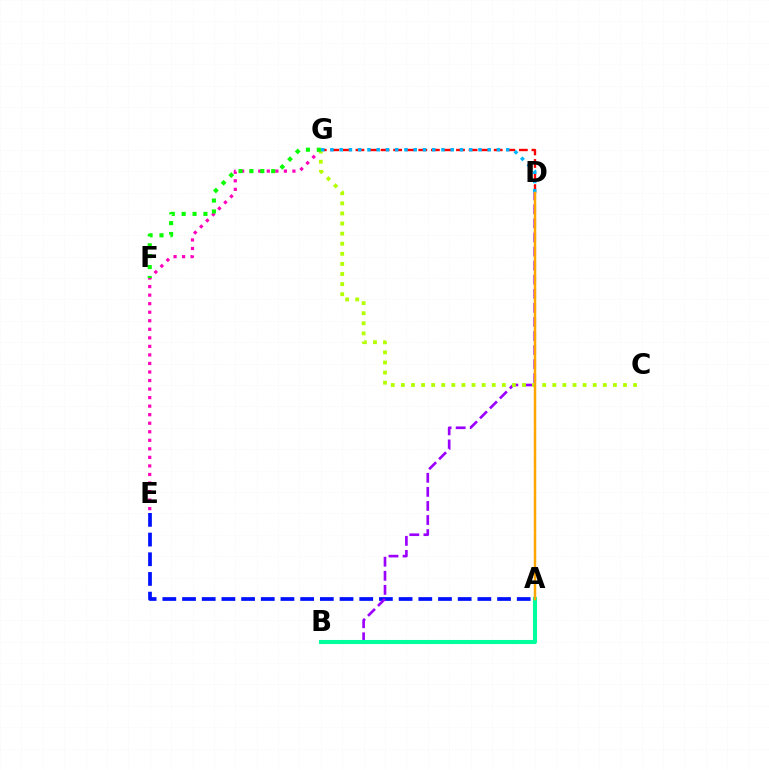{('A', 'E'): [{'color': '#0010ff', 'line_style': 'dashed', 'thickness': 2.67}], ('D', 'G'): [{'color': '#ff0000', 'line_style': 'dashed', 'thickness': 1.71}, {'color': '#00b5ff', 'line_style': 'dotted', 'thickness': 2.51}], ('B', 'D'): [{'color': '#9b00ff', 'line_style': 'dashed', 'thickness': 1.91}], ('E', 'G'): [{'color': '#ff00bd', 'line_style': 'dotted', 'thickness': 2.32}], ('A', 'B'): [{'color': '#00ff9d', 'line_style': 'solid', 'thickness': 2.96}], ('C', 'G'): [{'color': '#b3ff00', 'line_style': 'dotted', 'thickness': 2.74}], ('A', 'D'): [{'color': '#ffa500', 'line_style': 'solid', 'thickness': 1.78}], ('F', 'G'): [{'color': '#08ff00', 'line_style': 'dotted', 'thickness': 2.96}]}